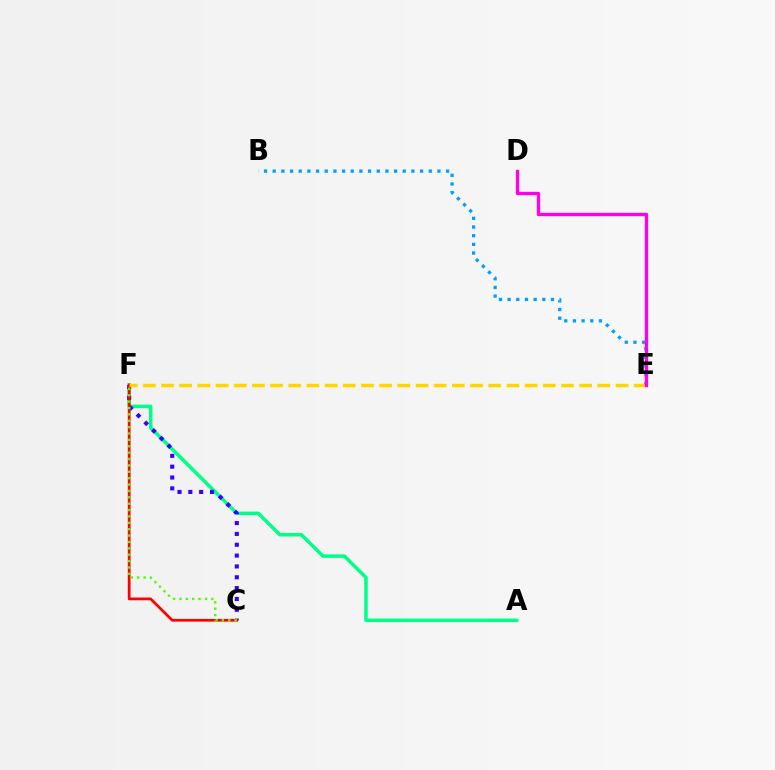{('A', 'F'): [{'color': '#00ff86', 'line_style': 'solid', 'thickness': 2.51}], ('C', 'F'): [{'color': '#3700ff', 'line_style': 'dotted', 'thickness': 2.95}, {'color': '#ff0000', 'line_style': 'solid', 'thickness': 1.96}, {'color': '#4fff00', 'line_style': 'dotted', 'thickness': 1.73}], ('B', 'E'): [{'color': '#009eff', 'line_style': 'dotted', 'thickness': 2.36}], ('E', 'F'): [{'color': '#ffd500', 'line_style': 'dashed', 'thickness': 2.47}], ('D', 'E'): [{'color': '#ff00ed', 'line_style': 'solid', 'thickness': 2.4}]}